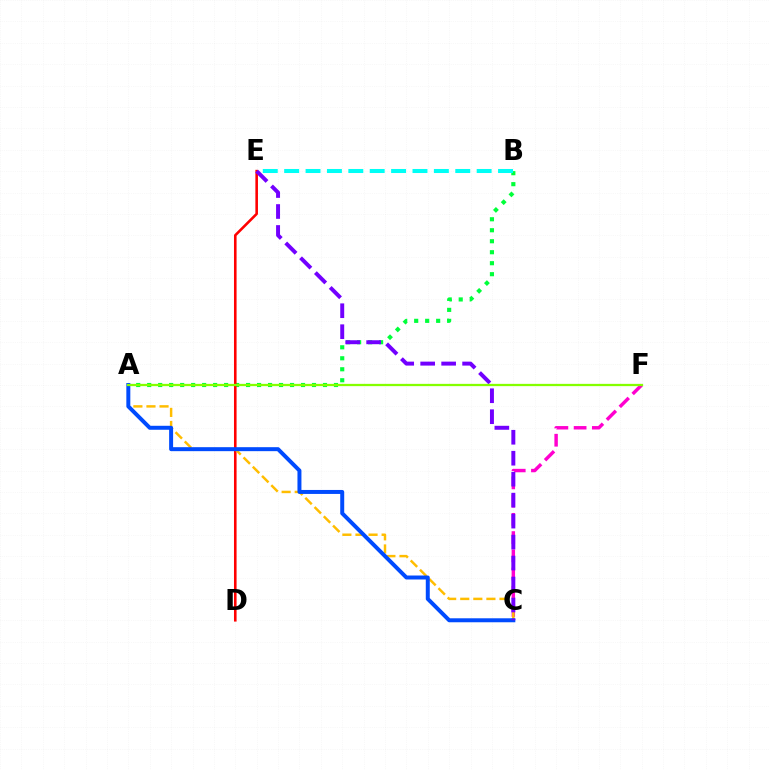{('C', 'F'): [{'color': '#ff00cf', 'line_style': 'dashed', 'thickness': 2.48}], ('A', 'B'): [{'color': '#00ff39', 'line_style': 'dotted', 'thickness': 2.99}], ('D', 'E'): [{'color': '#ff0000', 'line_style': 'solid', 'thickness': 1.87}], ('A', 'C'): [{'color': '#ffbd00', 'line_style': 'dashed', 'thickness': 1.78}, {'color': '#004bff', 'line_style': 'solid', 'thickness': 2.86}], ('C', 'E'): [{'color': '#7200ff', 'line_style': 'dashed', 'thickness': 2.85}], ('B', 'E'): [{'color': '#00fff6', 'line_style': 'dashed', 'thickness': 2.91}], ('A', 'F'): [{'color': '#84ff00', 'line_style': 'solid', 'thickness': 1.64}]}